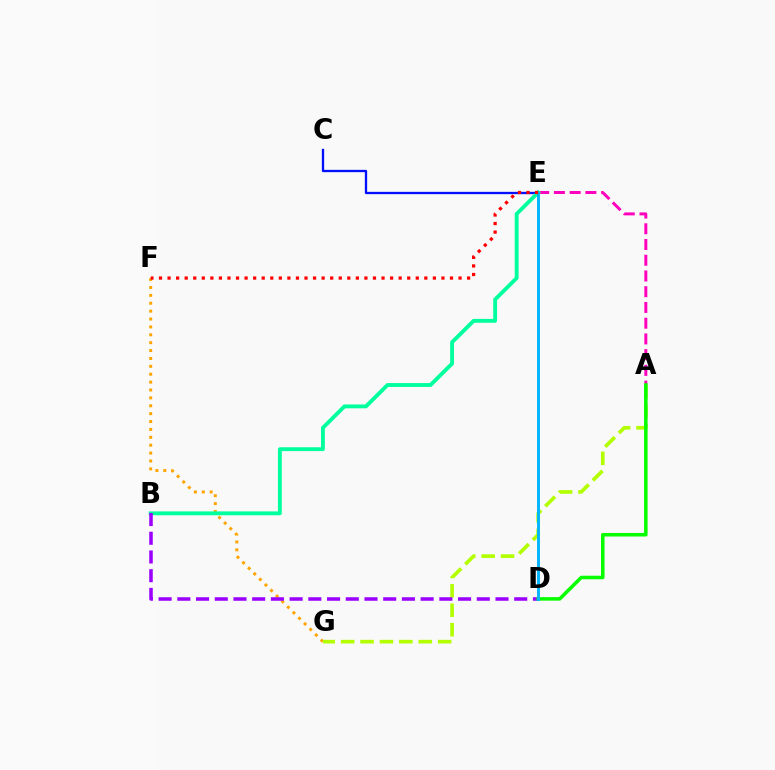{('A', 'E'): [{'color': '#ff00bd', 'line_style': 'dashed', 'thickness': 2.14}], ('C', 'E'): [{'color': '#0010ff', 'line_style': 'solid', 'thickness': 1.66}], ('F', 'G'): [{'color': '#ffa500', 'line_style': 'dotted', 'thickness': 2.14}], ('A', 'G'): [{'color': '#b3ff00', 'line_style': 'dashed', 'thickness': 2.64}], ('B', 'E'): [{'color': '#00ff9d', 'line_style': 'solid', 'thickness': 2.78}], ('B', 'D'): [{'color': '#9b00ff', 'line_style': 'dashed', 'thickness': 2.54}], ('A', 'D'): [{'color': '#08ff00', 'line_style': 'solid', 'thickness': 2.55}], ('D', 'E'): [{'color': '#00b5ff', 'line_style': 'solid', 'thickness': 2.1}], ('E', 'F'): [{'color': '#ff0000', 'line_style': 'dotted', 'thickness': 2.33}]}